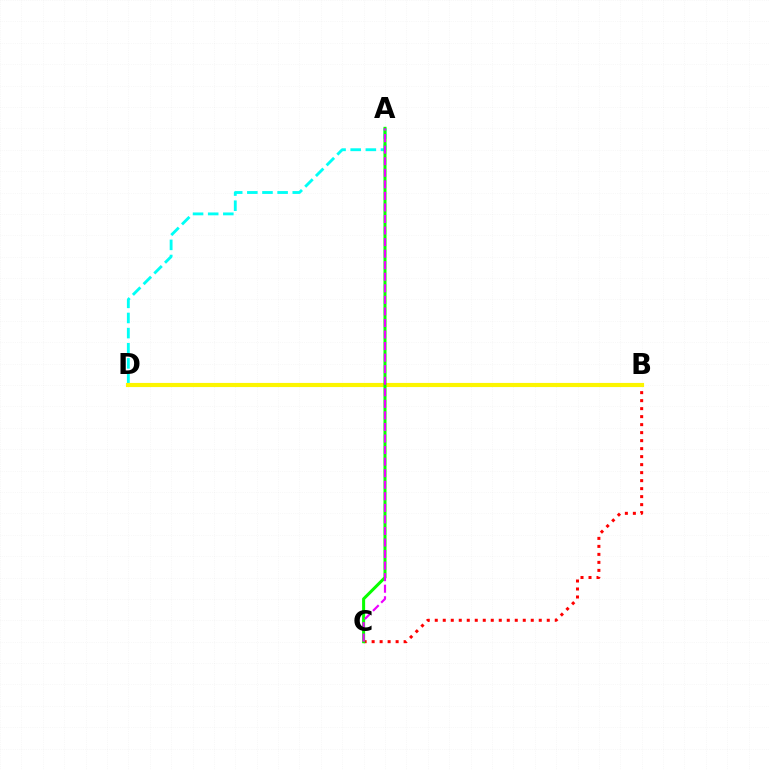{('A', 'D'): [{'color': '#00fff6', 'line_style': 'dashed', 'thickness': 2.06}], ('B', 'C'): [{'color': '#ff0000', 'line_style': 'dotted', 'thickness': 2.17}], ('B', 'D'): [{'color': '#0010ff', 'line_style': 'dashed', 'thickness': 1.85}, {'color': '#fcf500', 'line_style': 'solid', 'thickness': 2.97}], ('A', 'C'): [{'color': '#08ff00', 'line_style': 'solid', 'thickness': 2.19}, {'color': '#ee00ff', 'line_style': 'dashed', 'thickness': 1.57}]}